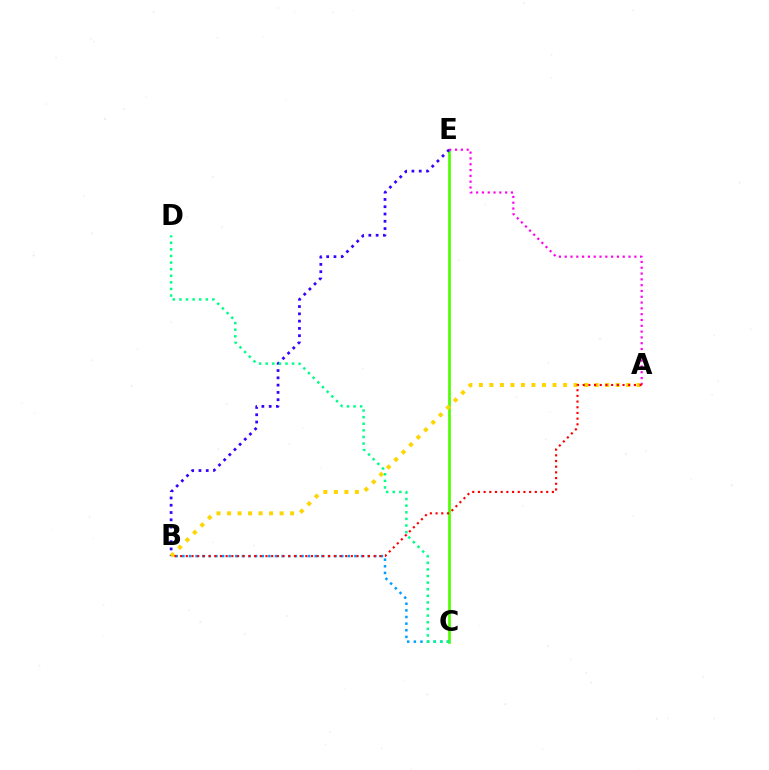{('C', 'E'): [{'color': '#4fff00', 'line_style': 'solid', 'thickness': 1.94}], ('B', 'E'): [{'color': '#3700ff', 'line_style': 'dotted', 'thickness': 1.98}], ('A', 'E'): [{'color': '#ff00ed', 'line_style': 'dotted', 'thickness': 1.58}], ('B', 'C'): [{'color': '#009eff', 'line_style': 'dotted', 'thickness': 1.8}], ('A', 'B'): [{'color': '#ffd500', 'line_style': 'dotted', 'thickness': 2.86}, {'color': '#ff0000', 'line_style': 'dotted', 'thickness': 1.55}], ('C', 'D'): [{'color': '#00ff86', 'line_style': 'dotted', 'thickness': 1.79}]}